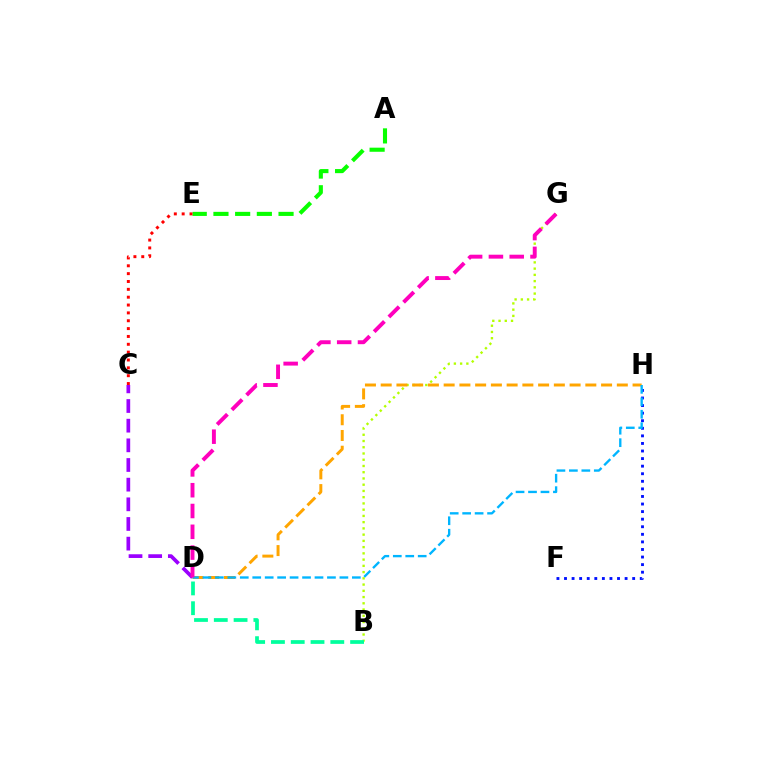{('B', 'G'): [{'color': '#b3ff00', 'line_style': 'dotted', 'thickness': 1.7}], ('C', 'D'): [{'color': '#9b00ff', 'line_style': 'dashed', 'thickness': 2.67}], ('B', 'D'): [{'color': '#00ff9d', 'line_style': 'dashed', 'thickness': 2.69}], ('F', 'H'): [{'color': '#0010ff', 'line_style': 'dotted', 'thickness': 2.06}], ('D', 'H'): [{'color': '#ffa500', 'line_style': 'dashed', 'thickness': 2.14}, {'color': '#00b5ff', 'line_style': 'dashed', 'thickness': 1.69}], ('D', 'G'): [{'color': '#ff00bd', 'line_style': 'dashed', 'thickness': 2.83}], ('A', 'E'): [{'color': '#08ff00', 'line_style': 'dashed', 'thickness': 2.95}], ('C', 'E'): [{'color': '#ff0000', 'line_style': 'dotted', 'thickness': 2.13}]}